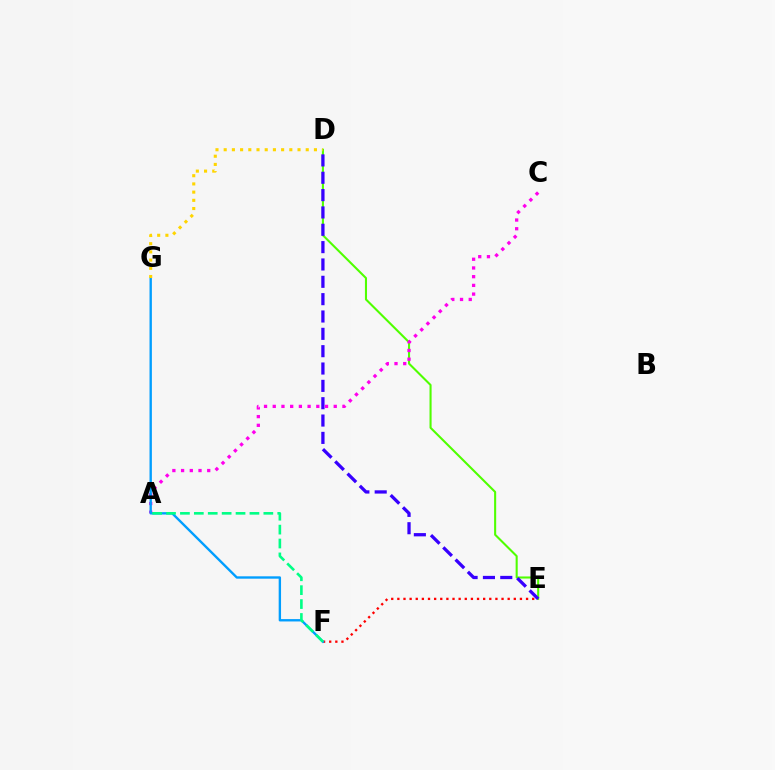{('D', 'E'): [{'color': '#4fff00', 'line_style': 'solid', 'thickness': 1.5}, {'color': '#3700ff', 'line_style': 'dashed', 'thickness': 2.36}], ('E', 'F'): [{'color': '#ff0000', 'line_style': 'dotted', 'thickness': 1.67}], ('A', 'C'): [{'color': '#ff00ed', 'line_style': 'dotted', 'thickness': 2.37}], ('F', 'G'): [{'color': '#009eff', 'line_style': 'solid', 'thickness': 1.71}], ('A', 'F'): [{'color': '#00ff86', 'line_style': 'dashed', 'thickness': 1.89}], ('D', 'G'): [{'color': '#ffd500', 'line_style': 'dotted', 'thickness': 2.23}]}